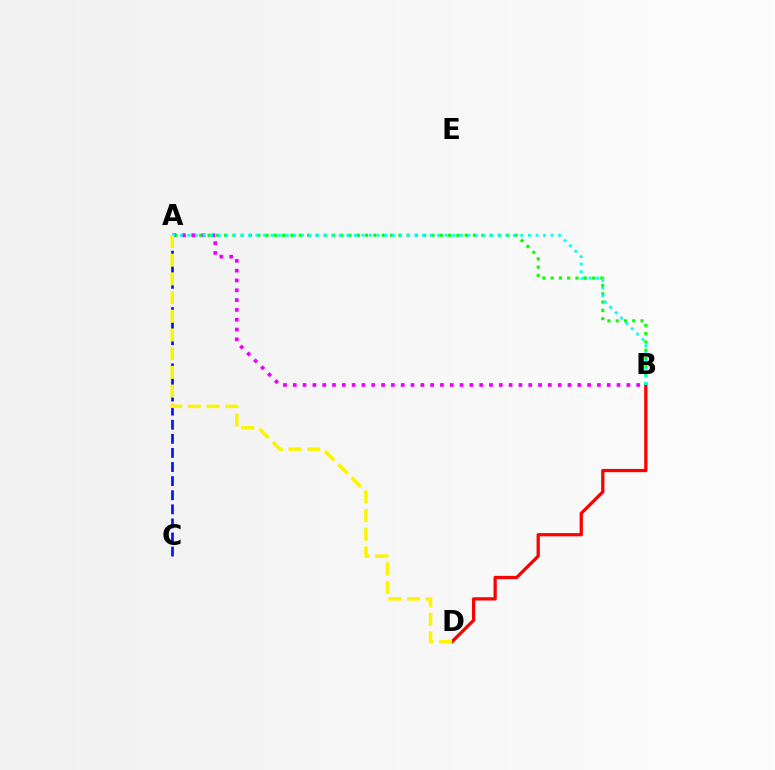{('B', 'D'): [{'color': '#ff0000', 'line_style': 'solid', 'thickness': 2.35}], ('A', 'B'): [{'color': '#08ff00', 'line_style': 'dotted', 'thickness': 2.25}, {'color': '#ee00ff', 'line_style': 'dotted', 'thickness': 2.67}, {'color': '#00fff6', 'line_style': 'dotted', 'thickness': 2.06}], ('A', 'C'): [{'color': '#0010ff', 'line_style': 'dashed', 'thickness': 1.91}], ('A', 'D'): [{'color': '#fcf500', 'line_style': 'dashed', 'thickness': 2.54}]}